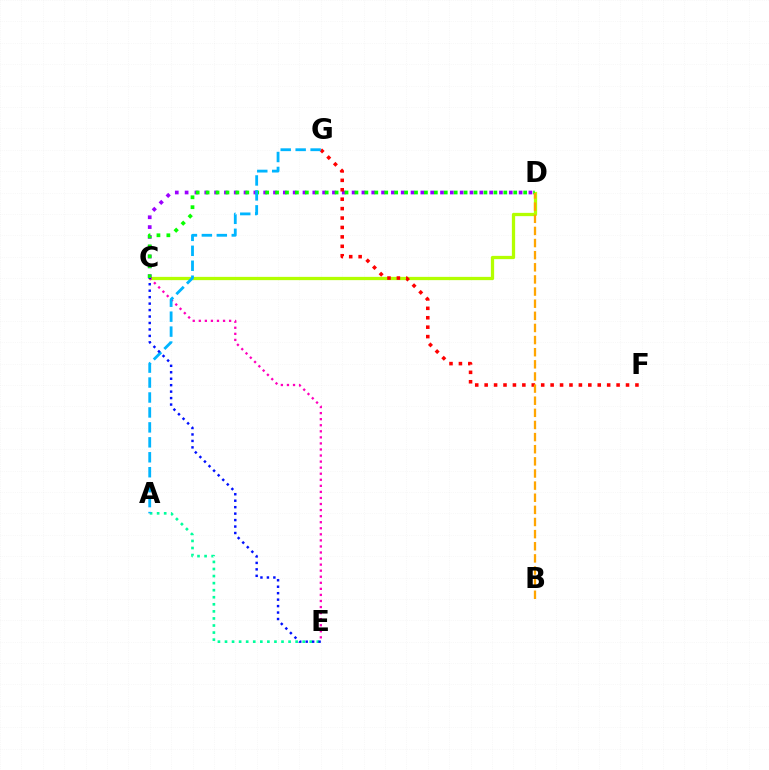{('C', 'D'): [{'color': '#b3ff00', 'line_style': 'solid', 'thickness': 2.35}, {'color': '#9b00ff', 'line_style': 'dotted', 'thickness': 2.67}, {'color': '#08ff00', 'line_style': 'dotted', 'thickness': 2.7}], ('A', 'E'): [{'color': '#00ff9d', 'line_style': 'dotted', 'thickness': 1.92}], ('F', 'G'): [{'color': '#ff0000', 'line_style': 'dotted', 'thickness': 2.56}], ('B', 'D'): [{'color': '#ffa500', 'line_style': 'dashed', 'thickness': 1.65}], ('C', 'E'): [{'color': '#ff00bd', 'line_style': 'dotted', 'thickness': 1.65}, {'color': '#0010ff', 'line_style': 'dotted', 'thickness': 1.75}], ('A', 'G'): [{'color': '#00b5ff', 'line_style': 'dashed', 'thickness': 2.03}]}